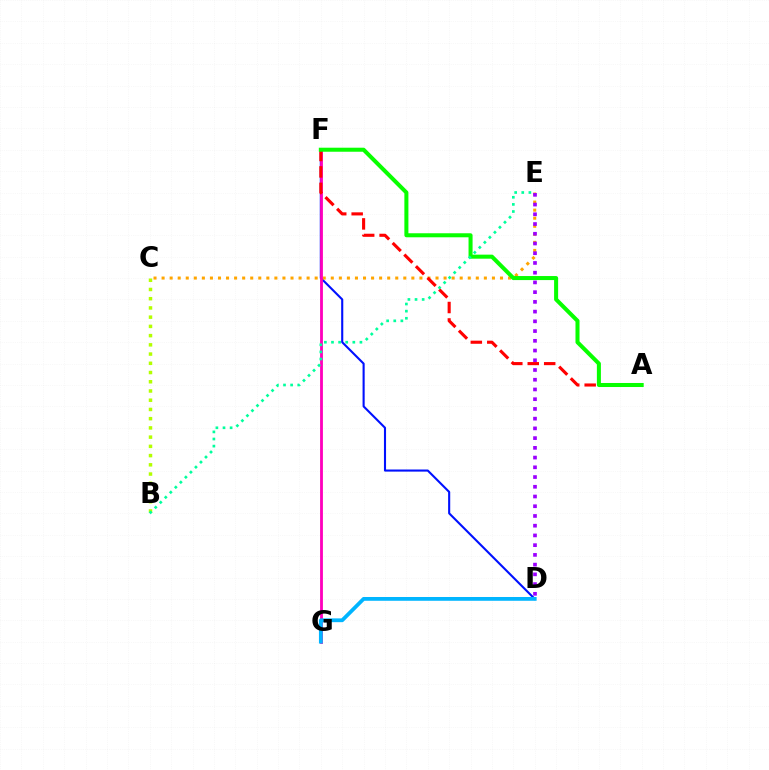{('D', 'F'): [{'color': '#0010ff', 'line_style': 'solid', 'thickness': 1.51}], ('C', 'E'): [{'color': '#ffa500', 'line_style': 'dotted', 'thickness': 2.19}], ('F', 'G'): [{'color': '#ff00bd', 'line_style': 'solid', 'thickness': 2.03}], ('B', 'C'): [{'color': '#b3ff00', 'line_style': 'dotted', 'thickness': 2.51}], ('D', 'E'): [{'color': '#9b00ff', 'line_style': 'dotted', 'thickness': 2.64}], ('D', 'G'): [{'color': '#00b5ff', 'line_style': 'solid', 'thickness': 2.72}], ('A', 'F'): [{'color': '#ff0000', 'line_style': 'dashed', 'thickness': 2.23}, {'color': '#08ff00', 'line_style': 'solid', 'thickness': 2.9}], ('B', 'E'): [{'color': '#00ff9d', 'line_style': 'dotted', 'thickness': 1.93}]}